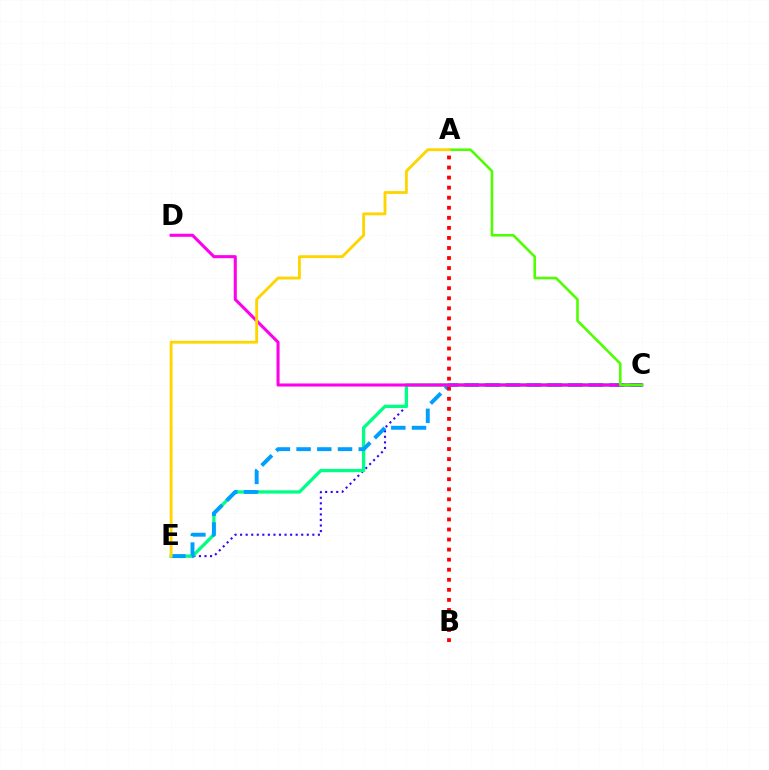{('C', 'E'): [{'color': '#3700ff', 'line_style': 'dotted', 'thickness': 1.51}, {'color': '#00ff86', 'line_style': 'solid', 'thickness': 2.39}, {'color': '#009eff', 'line_style': 'dashed', 'thickness': 2.81}], ('C', 'D'): [{'color': '#ff00ed', 'line_style': 'solid', 'thickness': 2.21}], ('A', 'B'): [{'color': '#ff0000', 'line_style': 'dotted', 'thickness': 2.73}], ('A', 'C'): [{'color': '#4fff00', 'line_style': 'solid', 'thickness': 1.87}], ('A', 'E'): [{'color': '#ffd500', 'line_style': 'solid', 'thickness': 2.05}]}